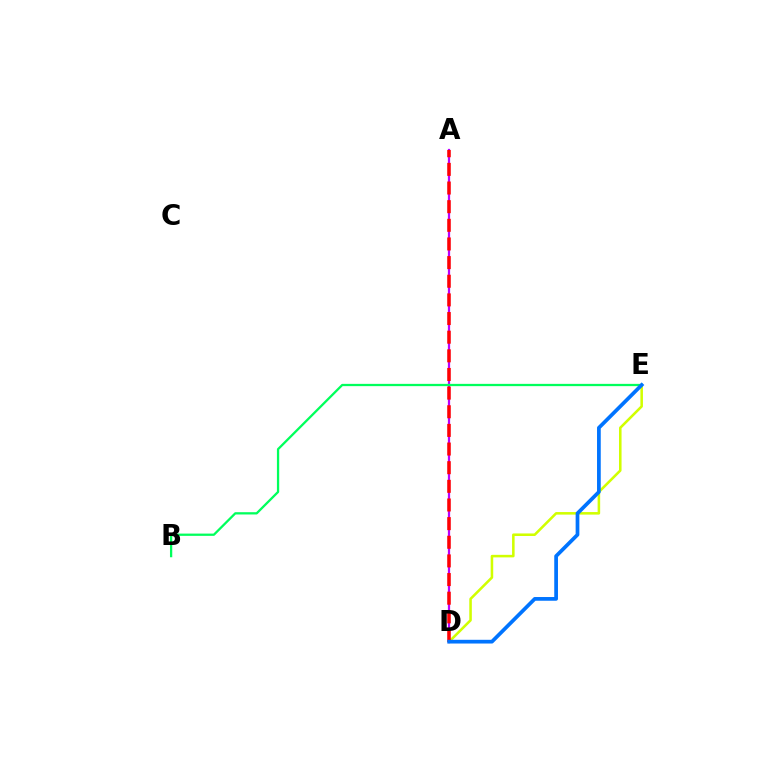{('D', 'E'): [{'color': '#d1ff00', 'line_style': 'solid', 'thickness': 1.84}, {'color': '#0074ff', 'line_style': 'solid', 'thickness': 2.68}], ('A', 'D'): [{'color': '#b900ff', 'line_style': 'solid', 'thickness': 1.61}, {'color': '#ff0000', 'line_style': 'dashed', 'thickness': 2.53}], ('B', 'E'): [{'color': '#00ff5c', 'line_style': 'solid', 'thickness': 1.64}]}